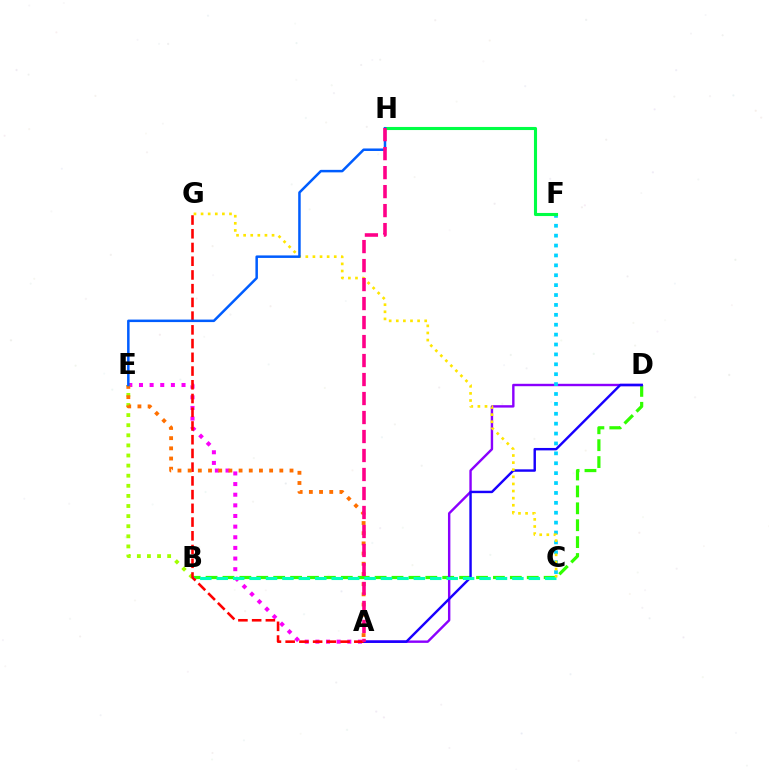{('B', 'D'): [{'color': '#31ff00', 'line_style': 'dashed', 'thickness': 2.3}], ('A', 'D'): [{'color': '#8a00ff', 'line_style': 'solid', 'thickness': 1.73}, {'color': '#1900ff', 'line_style': 'solid', 'thickness': 1.75}], ('A', 'E'): [{'color': '#fa00f9', 'line_style': 'dotted', 'thickness': 2.89}, {'color': '#ff7000', 'line_style': 'dotted', 'thickness': 2.77}], ('B', 'E'): [{'color': '#a2ff00', 'line_style': 'dotted', 'thickness': 2.74}], ('C', 'F'): [{'color': '#00d3ff', 'line_style': 'dotted', 'thickness': 2.69}], ('B', 'C'): [{'color': '#00ffbb', 'line_style': 'dashed', 'thickness': 2.23}], ('C', 'G'): [{'color': '#ffe600', 'line_style': 'dotted', 'thickness': 1.93}], ('F', 'H'): [{'color': '#00ff45', 'line_style': 'solid', 'thickness': 2.23}], ('A', 'G'): [{'color': '#ff0000', 'line_style': 'dashed', 'thickness': 1.87}], ('E', 'H'): [{'color': '#005dff', 'line_style': 'solid', 'thickness': 1.81}], ('A', 'H'): [{'color': '#ff0088', 'line_style': 'dashed', 'thickness': 2.58}]}